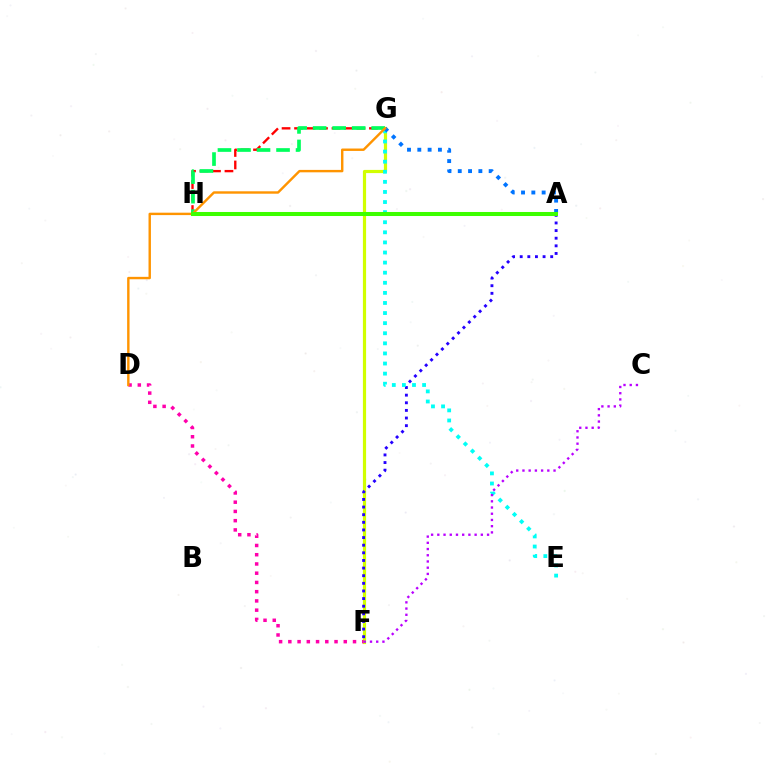{('F', 'G'): [{'color': '#d1ff00', 'line_style': 'solid', 'thickness': 2.3}], ('D', 'F'): [{'color': '#ff00ac', 'line_style': 'dotted', 'thickness': 2.51}], ('A', 'F'): [{'color': '#2500ff', 'line_style': 'dotted', 'thickness': 2.07}], ('E', 'G'): [{'color': '#00fff6', 'line_style': 'dotted', 'thickness': 2.74}], ('G', 'H'): [{'color': '#ff0000', 'line_style': 'dashed', 'thickness': 1.7}, {'color': '#00ff5c', 'line_style': 'dashed', 'thickness': 2.65}], ('A', 'G'): [{'color': '#0074ff', 'line_style': 'dotted', 'thickness': 2.8}], ('D', 'G'): [{'color': '#ff9400', 'line_style': 'solid', 'thickness': 1.74}], ('C', 'F'): [{'color': '#b900ff', 'line_style': 'dotted', 'thickness': 1.69}], ('A', 'H'): [{'color': '#3dff00', 'line_style': 'solid', 'thickness': 2.9}]}